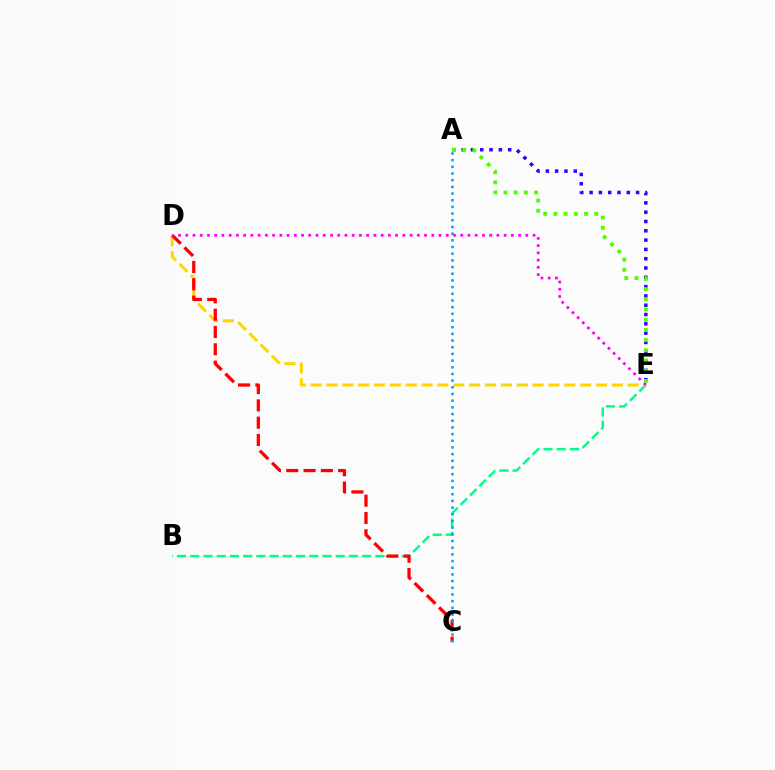{('A', 'E'): [{'color': '#3700ff', 'line_style': 'dotted', 'thickness': 2.53}, {'color': '#4fff00', 'line_style': 'dotted', 'thickness': 2.77}], ('B', 'E'): [{'color': '#00ff86', 'line_style': 'dashed', 'thickness': 1.8}], ('D', 'E'): [{'color': '#ffd500', 'line_style': 'dashed', 'thickness': 2.15}, {'color': '#ff00ed', 'line_style': 'dotted', 'thickness': 1.97}], ('C', 'D'): [{'color': '#ff0000', 'line_style': 'dashed', 'thickness': 2.35}], ('A', 'C'): [{'color': '#009eff', 'line_style': 'dotted', 'thickness': 1.82}]}